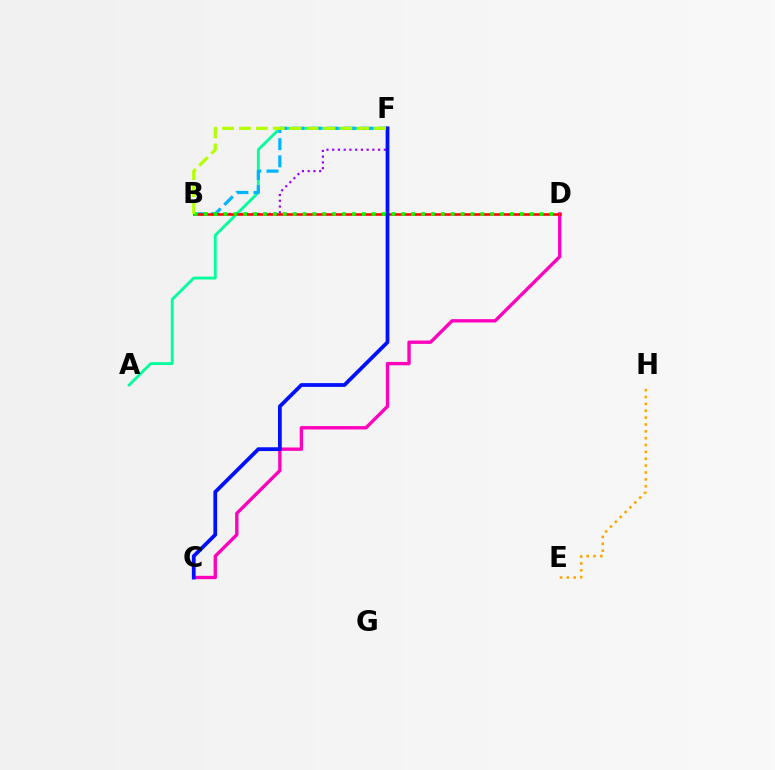{('A', 'F'): [{'color': '#00ff9d', 'line_style': 'solid', 'thickness': 2.05}], ('C', 'D'): [{'color': '#ff00bd', 'line_style': 'solid', 'thickness': 2.41}], ('B', 'F'): [{'color': '#9b00ff', 'line_style': 'dotted', 'thickness': 1.56}, {'color': '#00b5ff', 'line_style': 'dashed', 'thickness': 2.33}, {'color': '#b3ff00', 'line_style': 'dashed', 'thickness': 2.3}], ('B', 'D'): [{'color': '#ff0000', 'line_style': 'solid', 'thickness': 1.84}, {'color': '#08ff00', 'line_style': 'dotted', 'thickness': 2.68}], ('E', 'H'): [{'color': '#ffa500', 'line_style': 'dotted', 'thickness': 1.86}], ('C', 'F'): [{'color': '#0010ff', 'line_style': 'solid', 'thickness': 2.72}]}